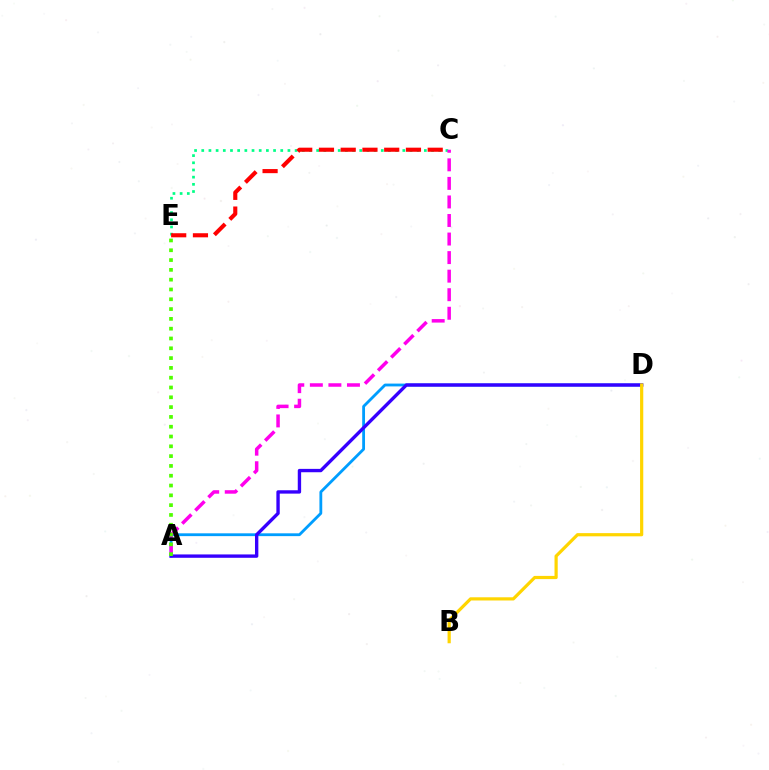{('C', 'E'): [{'color': '#00ff86', 'line_style': 'dotted', 'thickness': 1.95}, {'color': '#ff0000', 'line_style': 'dashed', 'thickness': 2.95}], ('A', 'D'): [{'color': '#009eff', 'line_style': 'solid', 'thickness': 2.03}, {'color': '#3700ff', 'line_style': 'solid', 'thickness': 2.42}], ('A', 'C'): [{'color': '#ff00ed', 'line_style': 'dashed', 'thickness': 2.52}], ('A', 'E'): [{'color': '#4fff00', 'line_style': 'dotted', 'thickness': 2.66}], ('B', 'D'): [{'color': '#ffd500', 'line_style': 'solid', 'thickness': 2.3}]}